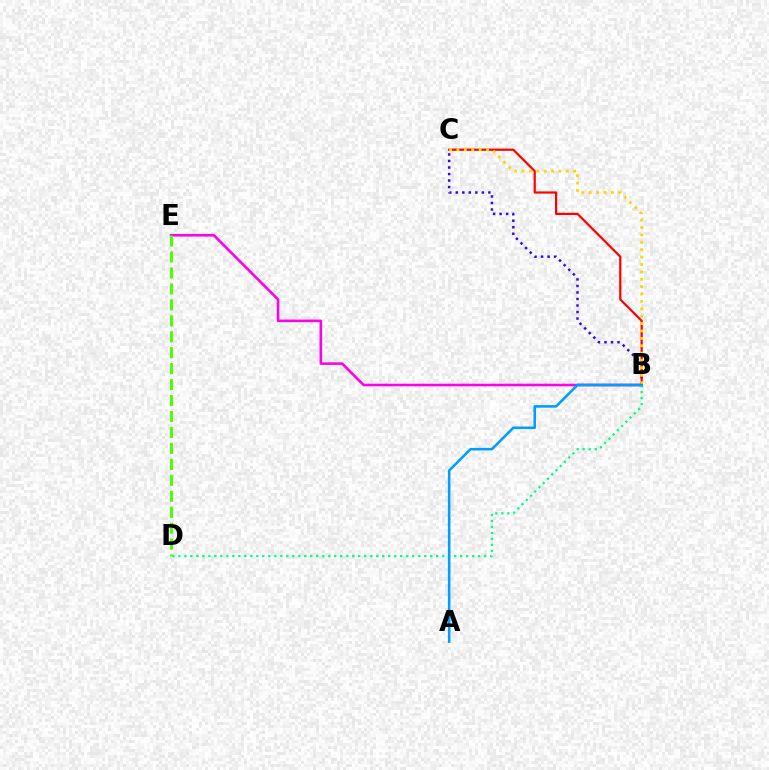{('B', 'E'): [{'color': '#ff00ed', 'line_style': 'solid', 'thickness': 1.87}], ('B', 'C'): [{'color': '#3700ff', 'line_style': 'dotted', 'thickness': 1.77}, {'color': '#ff0000', 'line_style': 'solid', 'thickness': 1.59}, {'color': '#ffd500', 'line_style': 'dotted', 'thickness': 2.01}], ('B', 'D'): [{'color': '#00ff86', 'line_style': 'dotted', 'thickness': 1.63}], ('A', 'B'): [{'color': '#009eff', 'line_style': 'solid', 'thickness': 1.83}], ('D', 'E'): [{'color': '#4fff00', 'line_style': 'dashed', 'thickness': 2.17}]}